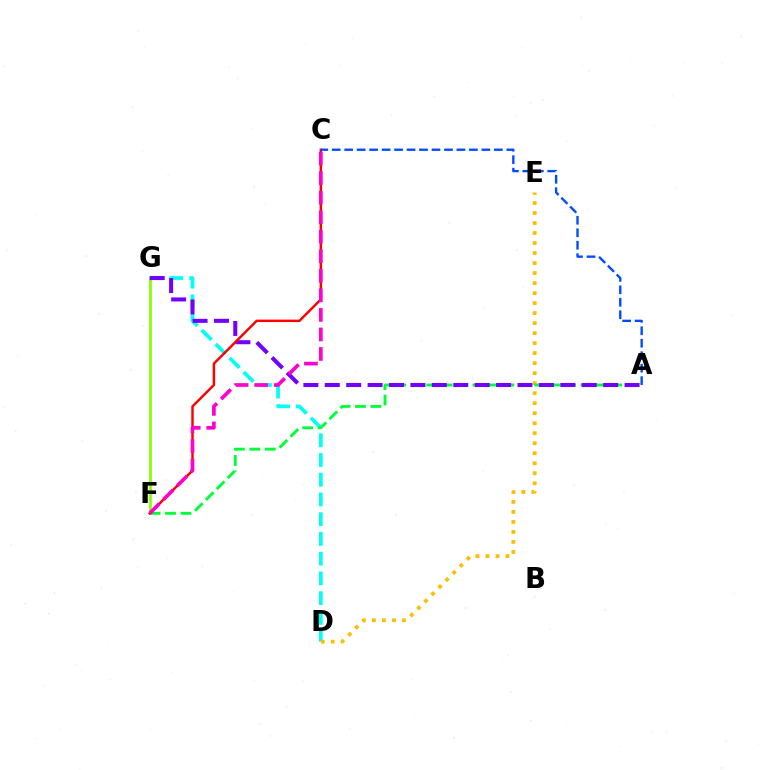{('D', 'G'): [{'color': '#00fff6', 'line_style': 'dashed', 'thickness': 2.68}], ('F', 'G'): [{'color': '#84ff00', 'line_style': 'solid', 'thickness': 1.95}], ('D', 'E'): [{'color': '#ffbd00', 'line_style': 'dotted', 'thickness': 2.72}], ('A', 'F'): [{'color': '#00ff39', 'line_style': 'dashed', 'thickness': 2.1}], ('A', 'G'): [{'color': '#7200ff', 'line_style': 'dashed', 'thickness': 2.91}], ('C', 'F'): [{'color': '#ff0000', 'line_style': 'solid', 'thickness': 1.76}, {'color': '#ff00cf', 'line_style': 'dashed', 'thickness': 2.65}], ('A', 'C'): [{'color': '#004bff', 'line_style': 'dashed', 'thickness': 1.69}]}